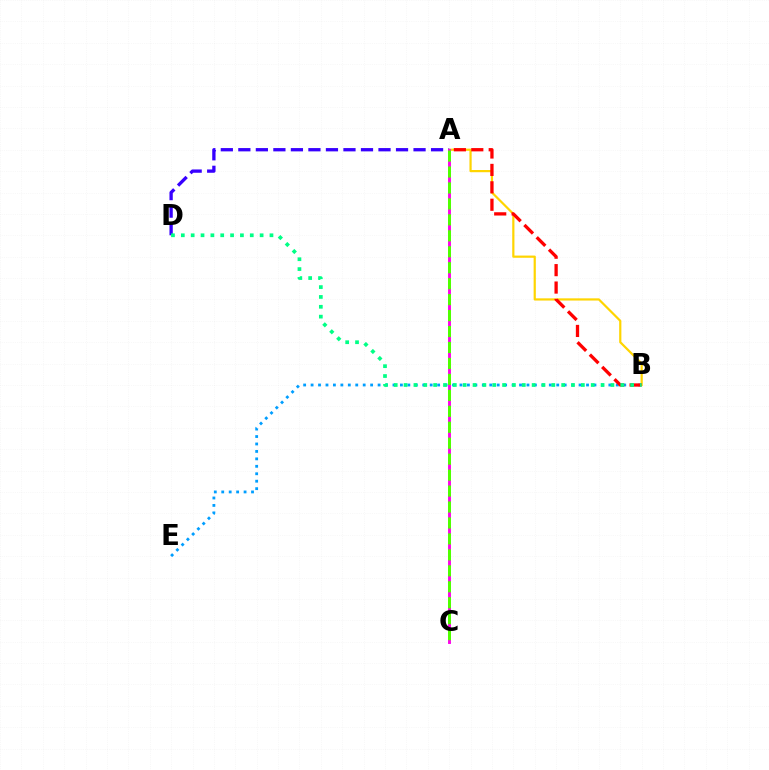{('A', 'B'): [{'color': '#ffd500', 'line_style': 'solid', 'thickness': 1.59}, {'color': '#ff0000', 'line_style': 'dashed', 'thickness': 2.37}], ('A', 'D'): [{'color': '#3700ff', 'line_style': 'dashed', 'thickness': 2.38}], ('A', 'C'): [{'color': '#ff00ed', 'line_style': 'solid', 'thickness': 2.1}, {'color': '#4fff00', 'line_style': 'dashed', 'thickness': 2.17}], ('B', 'E'): [{'color': '#009eff', 'line_style': 'dotted', 'thickness': 2.02}], ('B', 'D'): [{'color': '#00ff86', 'line_style': 'dotted', 'thickness': 2.68}]}